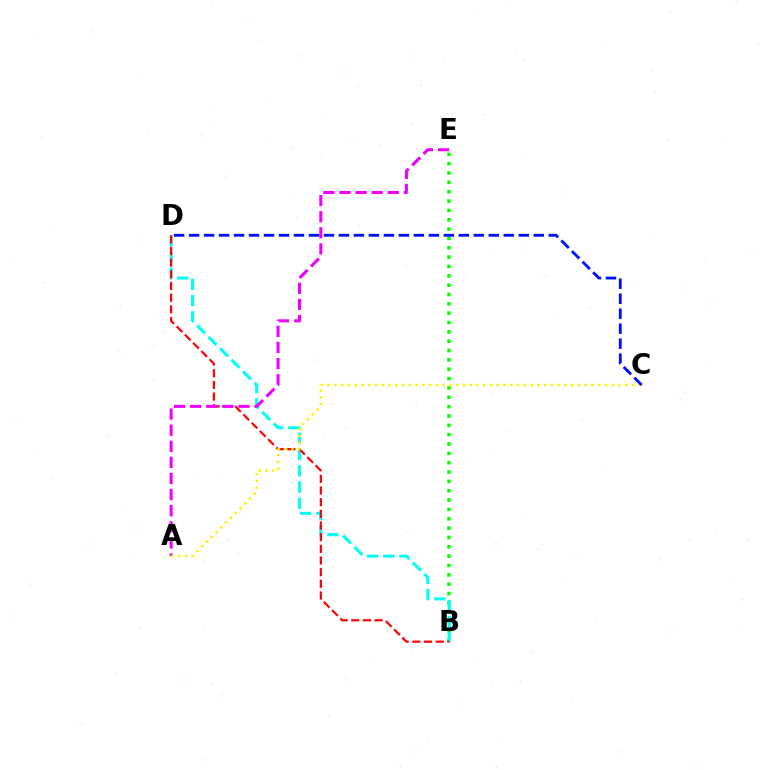{('B', 'E'): [{'color': '#08ff00', 'line_style': 'dotted', 'thickness': 2.54}], ('B', 'D'): [{'color': '#00fff6', 'line_style': 'dashed', 'thickness': 2.2}, {'color': '#ff0000', 'line_style': 'dashed', 'thickness': 1.58}], ('A', 'E'): [{'color': '#ee00ff', 'line_style': 'dashed', 'thickness': 2.19}], ('A', 'C'): [{'color': '#fcf500', 'line_style': 'dotted', 'thickness': 1.84}], ('C', 'D'): [{'color': '#0010ff', 'line_style': 'dashed', 'thickness': 2.04}]}